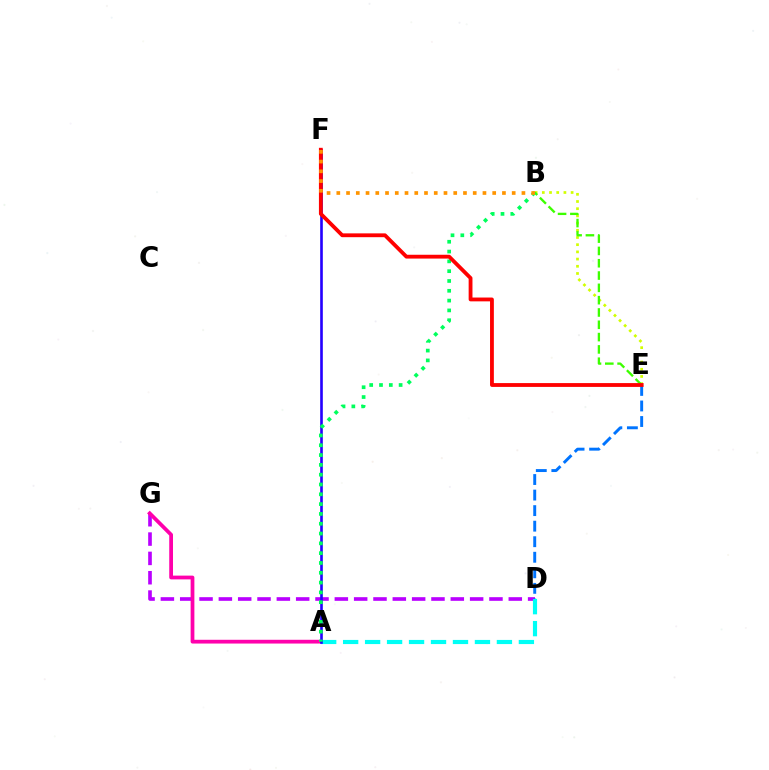{('D', 'G'): [{'color': '#b900ff', 'line_style': 'dashed', 'thickness': 2.63}], ('A', 'G'): [{'color': '#ff00ac', 'line_style': 'solid', 'thickness': 2.71}], ('B', 'E'): [{'color': '#d1ff00', 'line_style': 'dotted', 'thickness': 1.96}, {'color': '#3dff00', 'line_style': 'dashed', 'thickness': 1.67}], ('A', 'D'): [{'color': '#00fff6', 'line_style': 'dashed', 'thickness': 2.98}], ('A', 'F'): [{'color': '#2500ff', 'line_style': 'solid', 'thickness': 1.9}], ('A', 'B'): [{'color': '#00ff5c', 'line_style': 'dotted', 'thickness': 2.66}], ('D', 'E'): [{'color': '#0074ff', 'line_style': 'dashed', 'thickness': 2.11}], ('E', 'F'): [{'color': '#ff0000', 'line_style': 'solid', 'thickness': 2.75}], ('B', 'F'): [{'color': '#ff9400', 'line_style': 'dotted', 'thickness': 2.65}]}